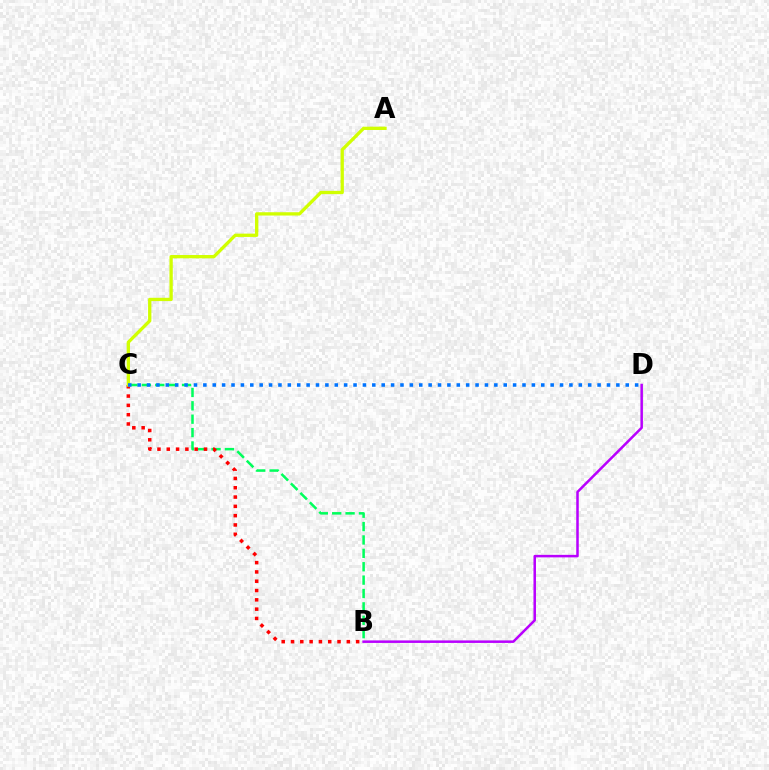{('B', 'C'): [{'color': '#00ff5c', 'line_style': 'dashed', 'thickness': 1.82}, {'color': '#ff0000', 'line_style': 'dotted', 'thickness': 2.53}], ('A', 'C'): [{'color': '#d1ff00', 'line_style': 'solid', 'thickness': 2.38}], ('B', 'D'): [{'color': '#b900ff', 'line_style': 'solid', 'thickness': 1.81}], ('C', 'D'): [{'color': '#0074ff', 'line_style': 'dotted', 'thickness': 2.55}]}